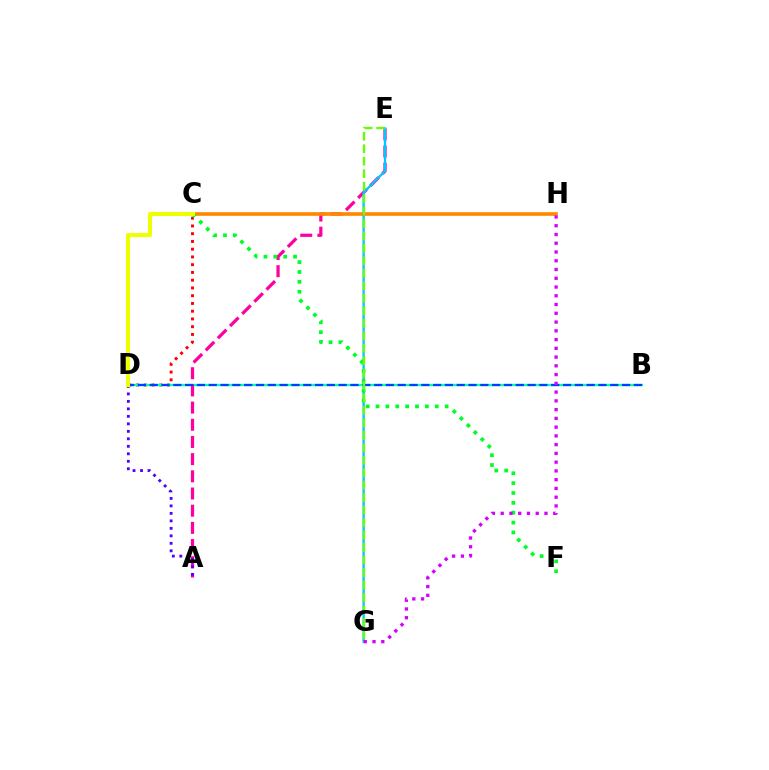{('C', 'D'): [{'color': '#ff0000', 'line_style': 'dotted', 'thickness': 2.11}, {'color': '#eeff00', 'line_style': 'solid', 'thickness': 2.93}], ('B', 'D'): [{'color': '#00ffaf', 'line_style': 'solid', 'thickness': 1.65}, {'color': '#003fff', 'line_style': 'dashed', 'thickness': 1.6}], ('A', 'E'): [{'color': '#ff00a0', 'line_style': 'dashed', 'thickness': 2.33}], ('E', 'G'): [{'color': '#00c7ff', 'line_style': 'solid', 'thickness': 1.67}, {'color': '#66ff00', 'line_style': 'dashed', 'thickness': 1.69}], ('A', 'D'): [{'color': '#4f00ff', 'line_style': 'dotted', 'thickness': 2.03}], ('C', 'H'): [{'color': '#ff8800', 'line_style': 'solid', 'thickness': 2.62}], ('C', 'F'): [{'color': '#00ff27', 'line_style': 'dotted', 'thickness': 2.68}], ('G', 'H'): [{'color': '#d600ff', 'line_style': 'dotted', 'thickness': 2.38}]}